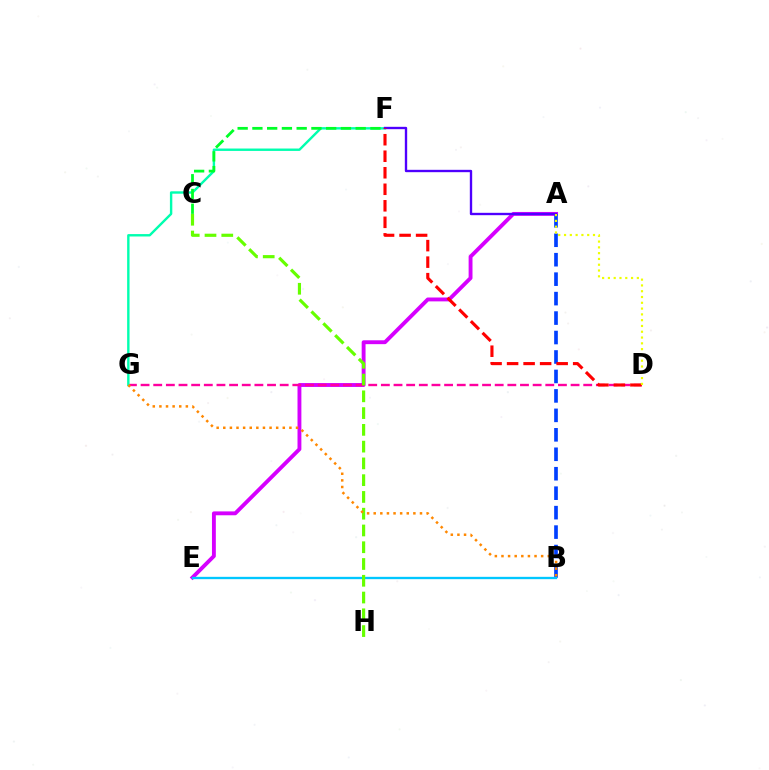{('A', 'E'): [{'color': '#d600ff', 'line_style': 'solid', 'thickness': 2.79}], ('D', 'G'): [{'color': '#ff00a0', 'line_style': 'dashed', 'thickness': 1.72}], ('F', 'G'): [{'color': '#00ffaf', 'line_style': 'solid', 'thickness': 1.73}], ('A', 'B'): [{'color': '#003fff', 'line_style': 'dashed', 'thickness': 2.64}], ('A', 'F'): [{'color': '#4f00ff', 'line_style': 'solid', 'thickness': 1.7}], ('B', 'E'): [{'color': '#00c7ff', 'line_style': 'solid', 'thickness': 1.68}], ('D', 'F'): [{'color': '#ff0000', 'line_style': 'dashed', 'thickness': 2.24}], ('C', 'H'): [{'color': '#66ff00', 'line_style': 'dashed', 'thickness': 2.28}], ('A', 'D'): [{'color': '#eeff00', 'line_style': 'dotted', 'thickness': 1.57}], ('C', 'F'): [{'color': '#00ff27', 'line_style': 'dashed', 'thickness': 2.0}], ('B', 'G'): [{'color': '#ff8800', 'line_style': 'dotted', 'thickness': 1.8}]}